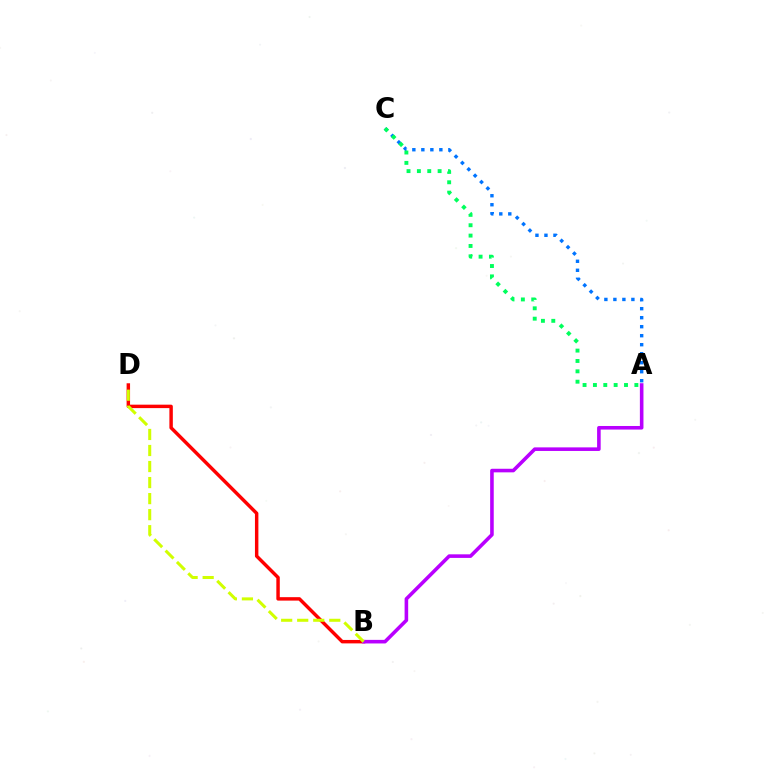{('B', 'D'): [{'color': '#ff0000', 'line_style': 'solid', 'thickness': 2.48}, {'color': '#d1ff00', 'line_style': 'dashed', 'thickness': 2.18}], ('A', 'B'): [{'color': '#b900ff', 'line_style': 'solid', 'thickness': 2.58}], ('A', 'C'): [{'color': '#0074ff', 'line_style': 'dotted', 'thickness': 2.45}, {'color': '#00ff5c', 'line_style': 'dotted', 'thickness': 2.82}]}